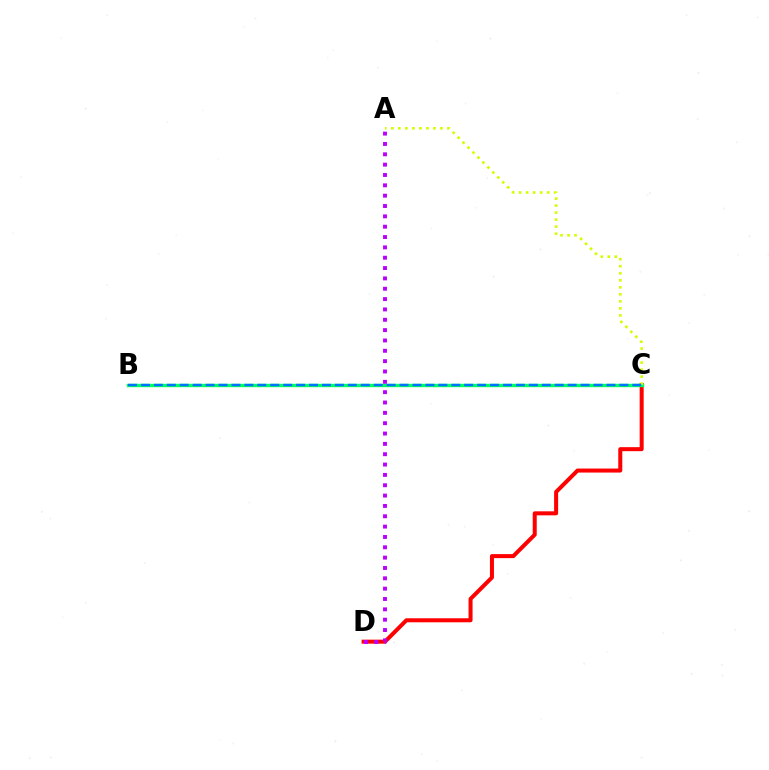{('C', 'D'): [{'color': '#ff0000', 'line_style': 'solid', 'thickness': 2.89}], ('B', 'C'): [{'color': '#00ff5c', 'line_style': 'solid', 'thickness': 2.43}, {'color': '#0074ff', 'line_style': 'dashed', 'thickness': 1.76}], ('A', 'C'): [{'color': '#d1ff00', 'line_style': 'dotted', 'thickness': 1.91}], ('A', 'D'): [{'color': '#b900ff', 'line_style': 'dotted', 'thickness': 2.81}]}